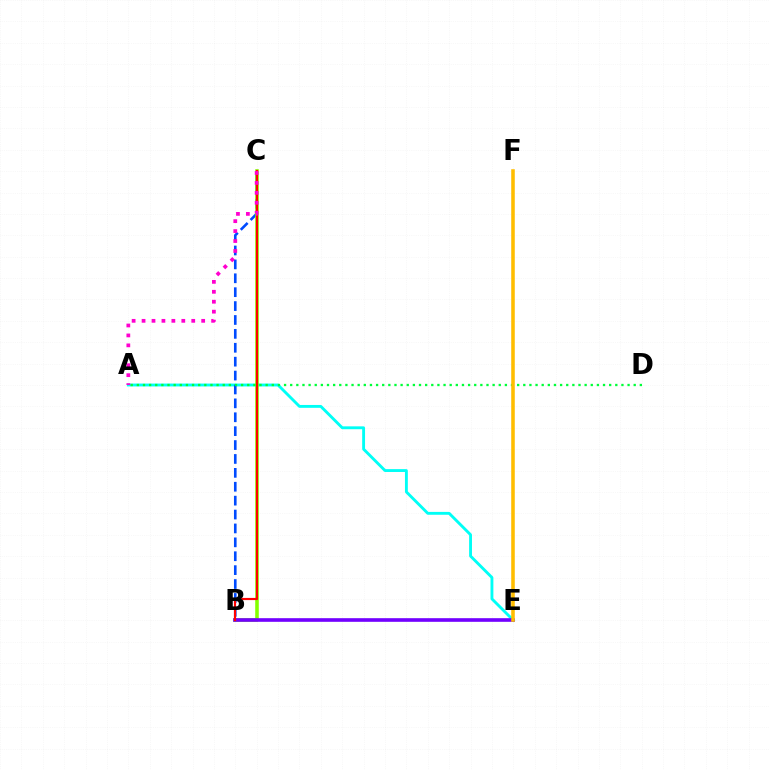{('A', 'E'): [{'color': '#00fff6', 'line_style': 'solid', 'thickness': 2.06}], ('B', 'C'): [{'color': '#004bff', 'line_style': 'dashed', 'thickness': 1.89}, {'color': '#84ff00', 'line_style': 'solid', 'thickness': 2.57}, {'color': '#ff0000', 'line_style': 'solid', 'thickness': 1.57}], ('B', 'E'): [{'color': '#7200ff', 'line_style': 'solid', 'thickness': 2.61}], ('A', 'D'): [{'color': '#00ff39', 'line_style': 'dotted', 'thickness': 1.67}], ('E', 'F'): [{'color': '#ffbd00', 'line_style': 'solid', 'thickness': 2.56}], ('A', 'C'): [{'color': '#ff00cf', 'line_style': 'dotted', 'thickness': 2.7}]}